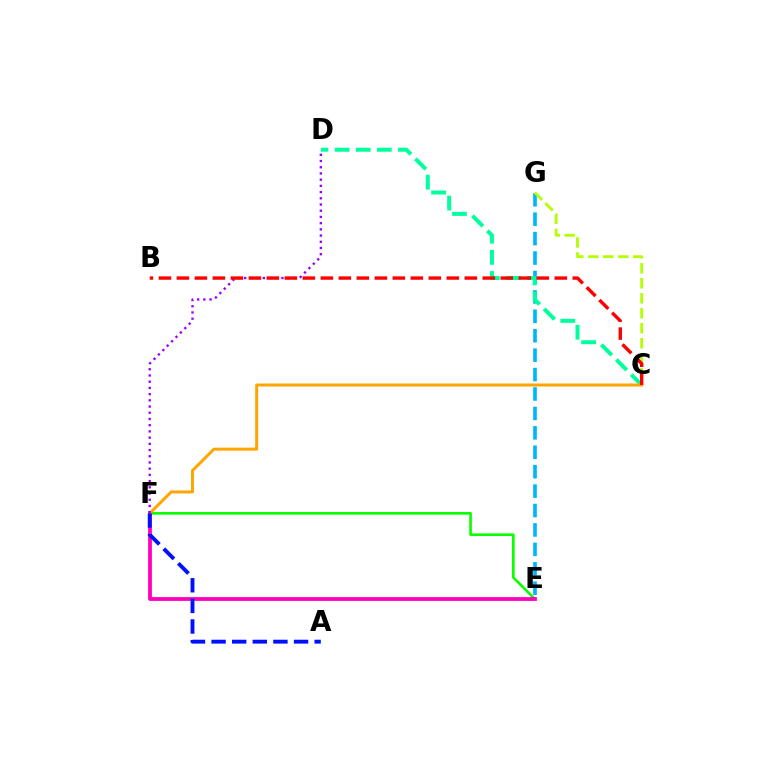{('E', 'F'): [{'color': '#08ff00', 'line_style': 'solid', 'thickness': 1.89}, {'color': '#ff00bd', 'line_style': 'solid', 'thickness': 2.73}], ('E', 'G'): [{'color': '#00b5ff', 'line_style': 'dashed', 'thickness': 2.64}], ('C', 'G'): [{'color': '#b3ff00', 'line_style': 'dashed', 'thickness': 2.04}], ('C', 'D'): [{'color': '#00ff9d', 'line_style': 'dashed', 'thickness': 2.87}], ('C', 'F'): [{'color': '#ffa500', 'line_style': 'solid', 'thickness': 2.15}], ('A', 'F'): [{'color': '#0010ff', 'line_style': 'dashed', 'thickness': 2.8}], ('D', 'F'): [{'color': '#9b00ff', 'line_style': 'dotted', 'thickness': 1.69}], ('B', 'C'): [{'color': '#ff0000', 'line_style': 'dashed', 'thickness': 2.44}]}